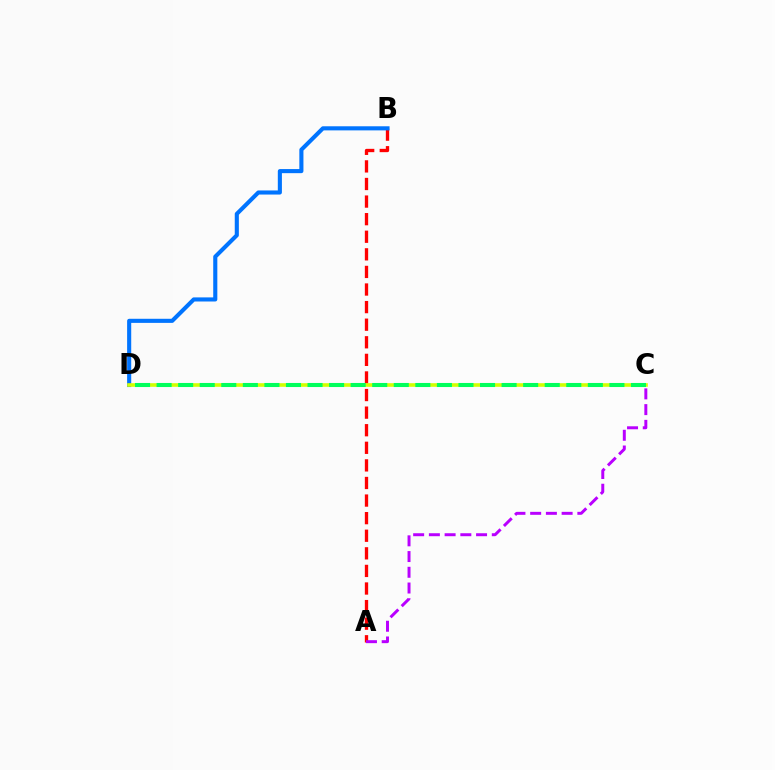{('A', 'B'): [{'color': '#ff0000', 'line_style': 'dashed', 'thickness': 2.39}], ('A', 'C'): [{'color': '#b900ff', 'line_style': 'dashed', 'thickness': 2.14}], ('B', 'D'): [{'color': '#0074ff', 'line_style': 'solid', 'thickness': 2.95}], ('C', 'D'): [{'color': '#d1ff00', 'line_style': 'solid', 'thickness': 2.6}, {'color': '#00ff5c', 'line_style': 'dashed', 'thickness': 2.93}]}